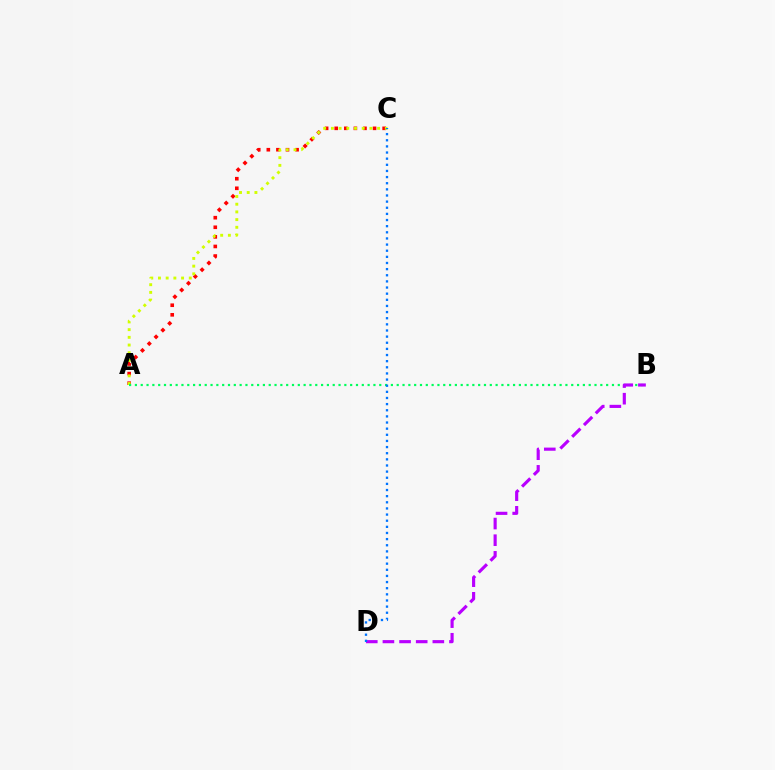{('A', 'C'): [{'color': '#ff0000', 'line_style': 'dotted', 'thickness': 2.6}, {'color': '#d1ff00', 'line_style': 'dotted', 'thickness': 2.09}], ('A', 'B'): [{'color': '#00ff5c', 'line_style': 'dotted', 'thickness': 1.58}], ('B', 'D'): [{'color': '#b900ff', 'line_style': 'dashed', 'thickness': 2.26}], ('C', 'D'): [{'color': '#0074ff', 'line_style': 'dotted', 'thickness': 1.67}]}